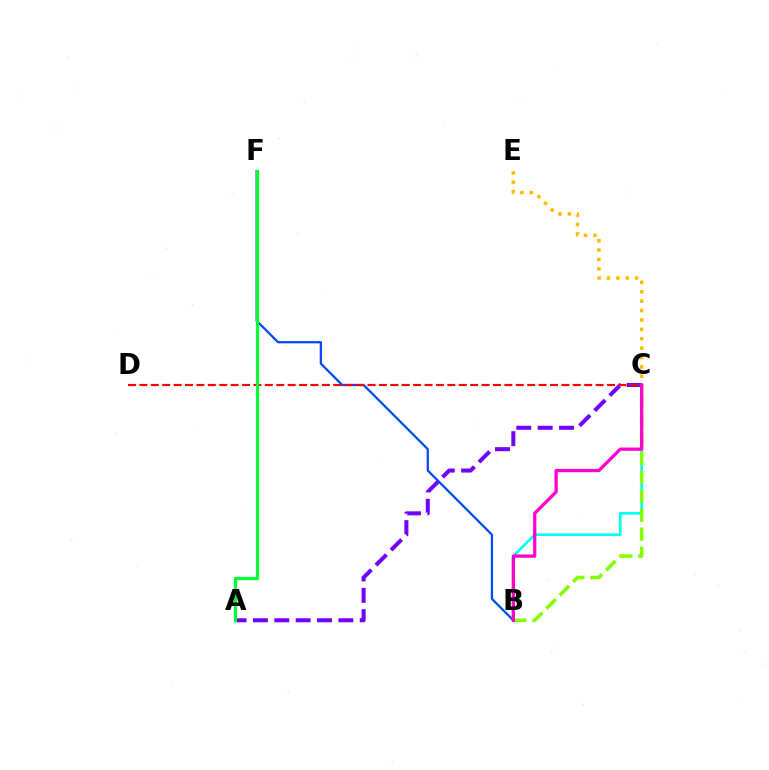{('A', 'C'): [{'color': '#7200ff', 'line_style': 'dashed', 'thickness': 2.9}], ('C', 'E'): [{'color': '#ffbd00', 'line_style': 'dotted', 'thickness': 2.55}], ('B', 'C'): [{'color': '#00fff6', 'line_style': 'solid', 'thickness': 1.88}, {'color': '#84ff00', 'line_style': 'dashed', 'thickness': 2.57}, {'color': '#ff00cf', 'line_style': 'solid', 'thickness': 2.37}], ('B', 'F'): [{'color': '#004bff', 'line_style': 'solid', 'thickness': 1.62}], ('C', 'D'): [{'color': '#ff0000', 'line_style': 'dashed', 'thickness': 1.55}], ('A', 'F'): [{'color': '#00ff39', 'line_style': 'solid', 'thickness': 2.3}]}